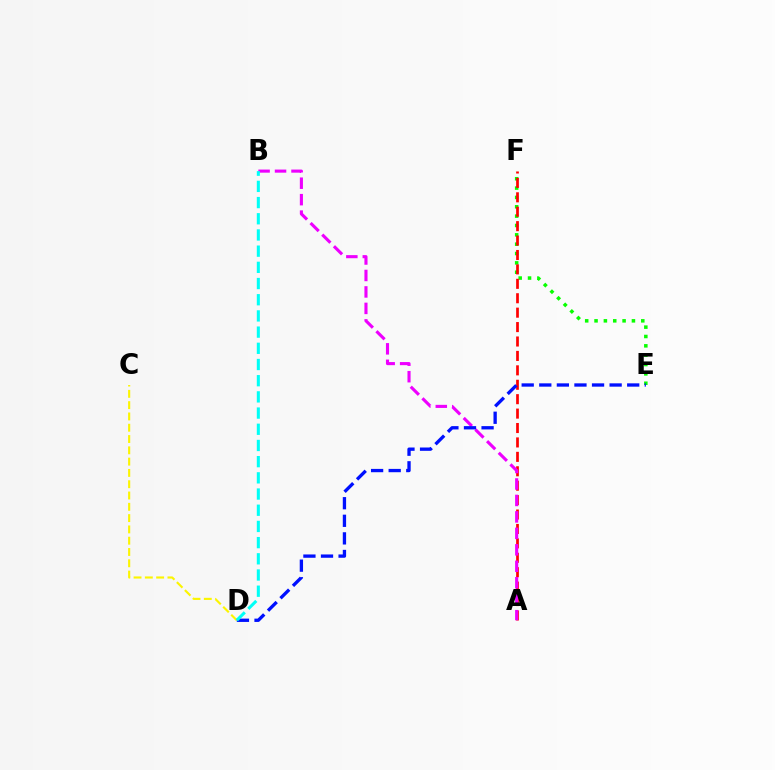{('E', 'F'): [{'color': '#08ff00', 'line_style': 'dotted', 'thickness': 2.54}], ('A', 'F'): [{'color': '#ff0000', 'line_style': 'dashed', 'thickness': 1.96}], ('C', 'D'): [{'color': '#fcf500', 'line_style': 'dashed', 'thickness': 1.53}], ('A', 'B'): [{'color': '#ee00ff', 'line_style': 'dashed', 'thickness': 2.24}], ('D', 'E'): [{'color': '#0010ff', 'line_style': 'dashed', 'thickness': 2.39}], ('B', 'D'): [{'color': '#00fff6', 'line_style': 'dashed', 'thickness': 2.2}]}